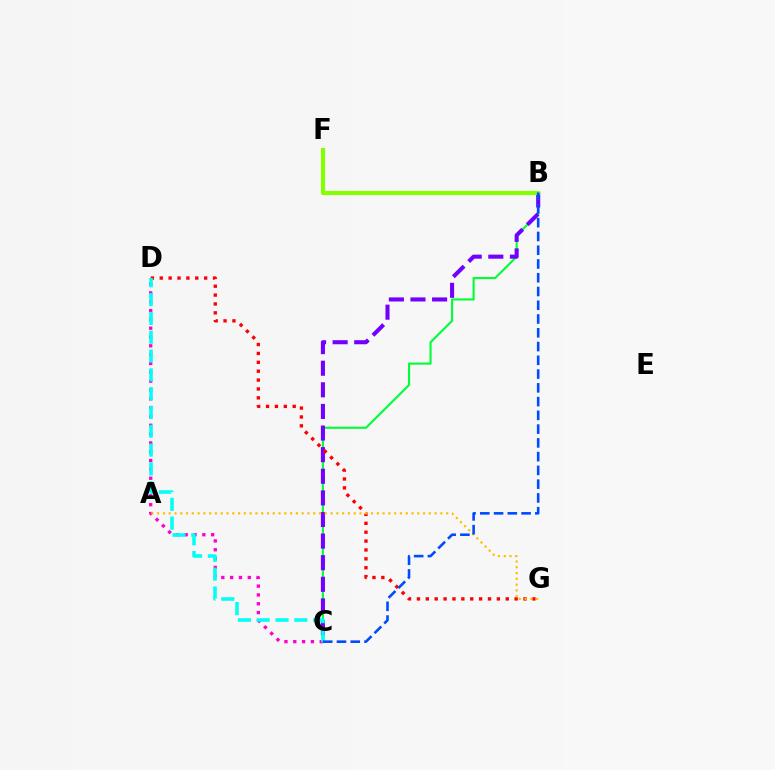{('C', 'D'): [{'color': '#ff00cf', 'line_style': 'dotted', 'thickness': 2.4}, {'color': '#00fff6', 'line_style': 'dashed', 'thickness': 2.56}], ('B', 'C'): [{'color': '#00ff39', 'line_style': 'solid', 'thickness': 1.53}, {'color': '#7200ff', 'line_style': 'dashed', 'thickness': 2.94}, {'color': '#004bff', 'line_style': 'dashed', 'thickness': 1.87}], ('D', 'G'): [{'color': '#ff0000', 'line_style': 'dotted', 'thickness': 2.41}], ('A', 'G'): [{'color': '#ffbd00', 'line_style': 'dotted', 'thickness': 1.57}], ('B', 'F'): [{'color': '#84ff00', 'line_style': 'solid', 'thickness': 2.96}]}